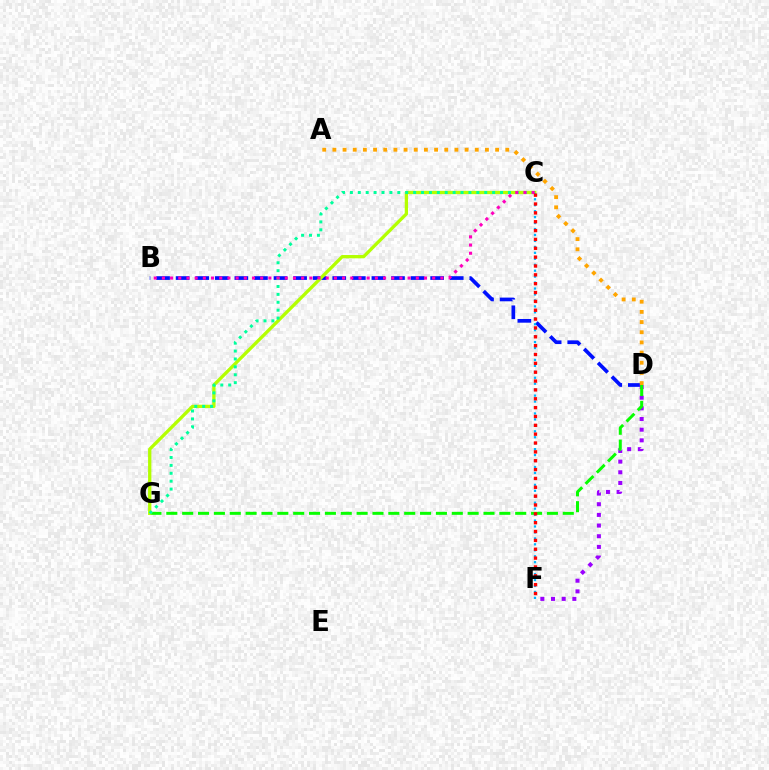{('B', 'D'): [{'color': '#0010ff', 'line_style': 'dashed', 'thickness': 2.66}], ('D', 'F'): [{'color': '#9b00ff', 'line_style': 'dotted', 'thickness': 2.9}], ('D', 'G'): [{'color': '#08ff00', 'line_style': 'dashed', 'thickness': 2.15}], ('C', 'G'): [{'color': '#b3ff00', 'line_style': 'solid', 'thickness': 2.37}, {'color': '#00ff9d', 'line_style': 'dotted', 'thickness': 2.15}], ('A', 'D'): [{'color': '#ffa500', 'line_style': 'dotted', 'thickness': 2.76}], ('C', 'F'): [{'color': '#00b5ff', 'line_style': 'dotted', 'thickness': 1.62}, {'color': '#ff0000', 'line_style': 'dotted', 'thickness': 2.41}], ('B', 'C'): [{'color': '#ff00bd', 'line_style': 'dotted', 'thickness': 2.23}]}